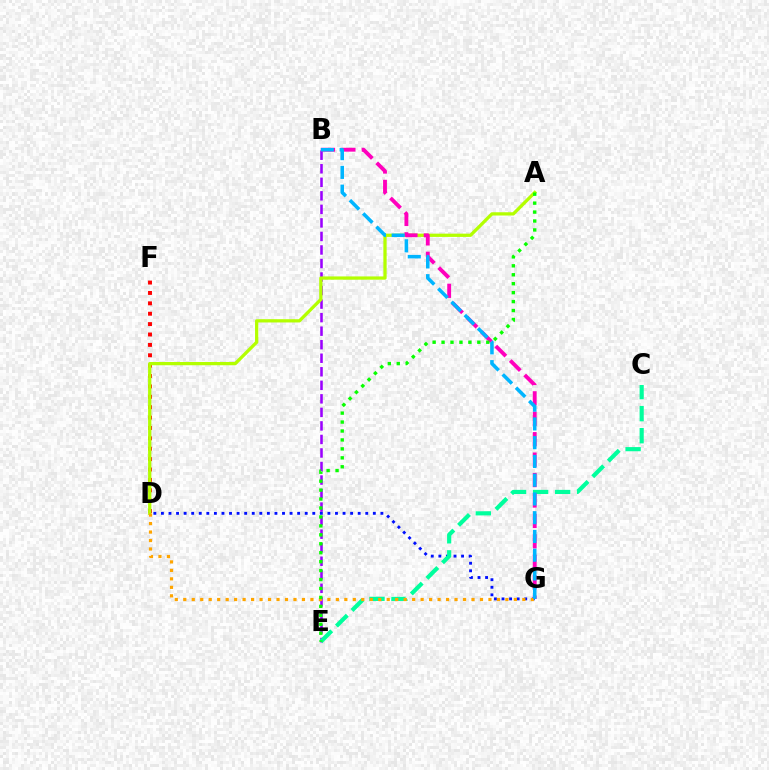{('D', 'F'): [{'color': '#ff0000', 'line_style': 'dotted', 'thickness': 2.82}], ('B', 'E'): [{'color': '#9b00ff', 'line_style': 'dashed', 'thickness': 1.84}], ('A', 'D'): [{'color': '#b3ff00', 'line_style': 'solid', 'thickness': 2.35}], ('D', 'G'): [{'color': '#0010ff', 'line_style': 'dotted', 'thickness': 2.06}, {'color': '#ffa500', 'line_style': 'dotted', 'thickness': 2.3}], ('C', 'E'): [{'color': '#00ff9d', 'line_style': 'dashed', 'thickness': 2.99}], ('B', 'G'): [{'color': '#ff00bd', 'line_style': 'dashed', 'thickness': 2.77}, {'color': '#00b5ff', 'line_style': 'dashed', 'thickness': 2.55}], ('A', 'E'): [{'color': '#08ff00', 'line_style': 'dotted', 'thickness': 2.43}]}